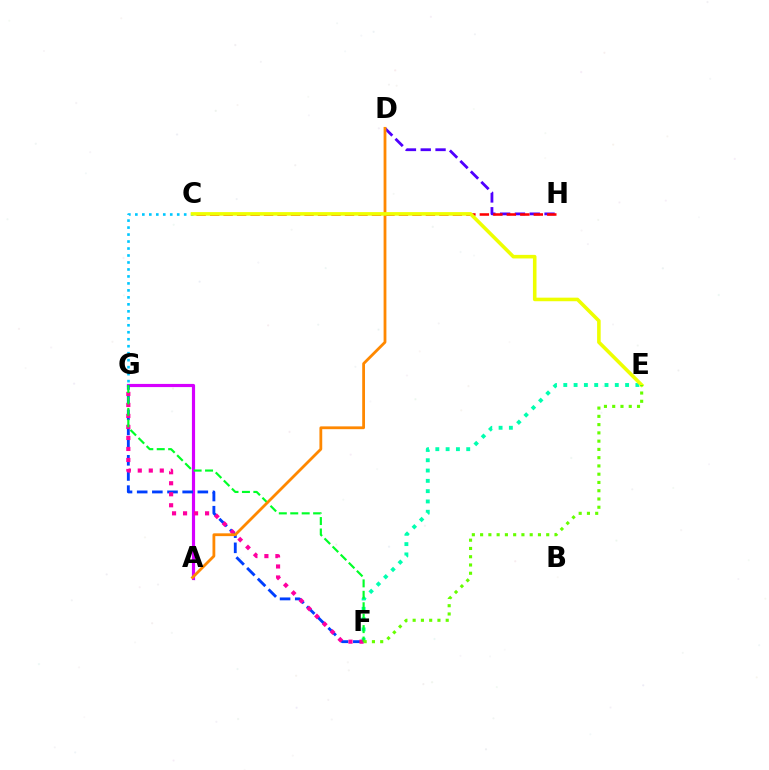{('D', 'H'): [{'color': '#4f00ff', 'line_style': 'dashed', 'thickness': 2.01}], ('C', 'H'): [{'color': '#ff0000', 'line_style': 'dashed', 'thickness': 1.83}], ('E', 'F'): [{'color': '#00ffaf', 'line_style': 'dotted', 'thickness': 2.8}, {'color': '#66ff00', 'line_style': 'dotted', 'thickness': 2.25}], ('A', 'G'): [{'color': '#d600ff', 'line_style': 'solid', 'thickness': 2.28}], ('F', 'G'): [{'color': '#003fff', 'line_style': 'dashed', 'thickness': 2.06}, {'color': '#ff00a0', 'line_style': 'dotted', 'thickness': 2.99}, {'color': '#00ff27', 'line_style': 'dashed', 'thickness': 1.55}], ('A', 'D'): [{'color': '#ff8800', 'line_style': 'solid', 'thickness': 2.01}], ('C', 'G'): [{'color': '#00c7ff', 'line_style': 'dotted', 'thickness': 1.9}], ('C', 'E'): [{'color': '#eeff00', 'line_style': 'solid', 'thickness': 2.57}]}